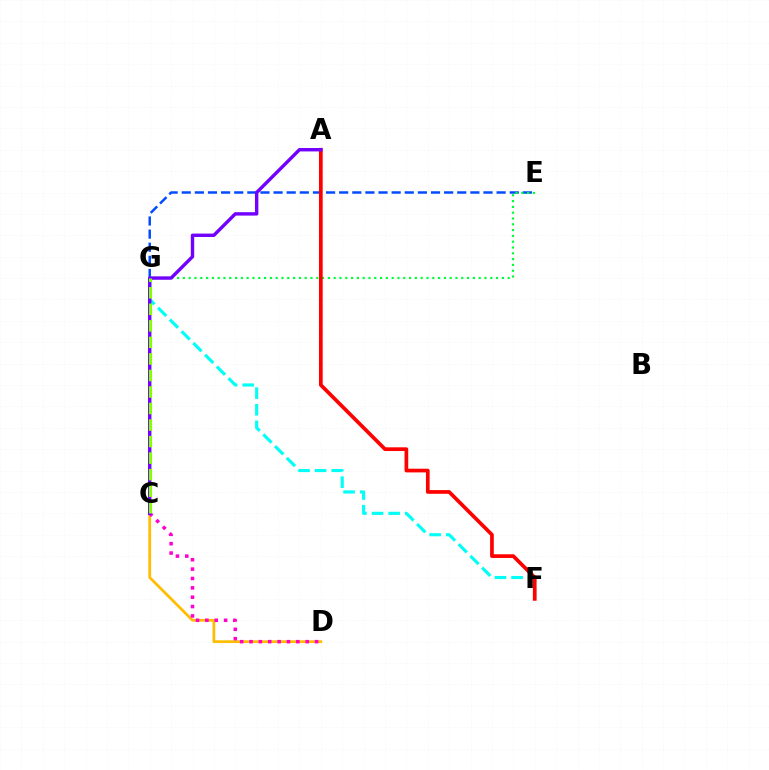{('E', 'G'): [{'color': '#004bff', 'line_style': 'dashed', 'thickness': 1.78}, {'color': '#00ff39', 'line_style': 'dotted', 'thickness': 1.58}], ('F', 'G'): [{'color': '#00fff6', 'line_style': 'dashed', 'thickness': 2.26}], ('C', 'D'): [{'color': '#ffbd00', 'line_style': 'solid', 'thickness': 1.98}, {'color': '#ff00cf', 'line_style': 'dotted', 'thickness': 2.54}], ('A', 'F'): [{'color': '#ff0000', 'line_style': 'solid', 'thickness': 2.66}], ('A', 'C'): [{'color': '#7200ff', 'line_style': 'solid', 'thickness': 2.45}], ('C', 'G'): [{'color': '#84ff00', 'line_style': 'dashed', 'thickness': 2.25}]}